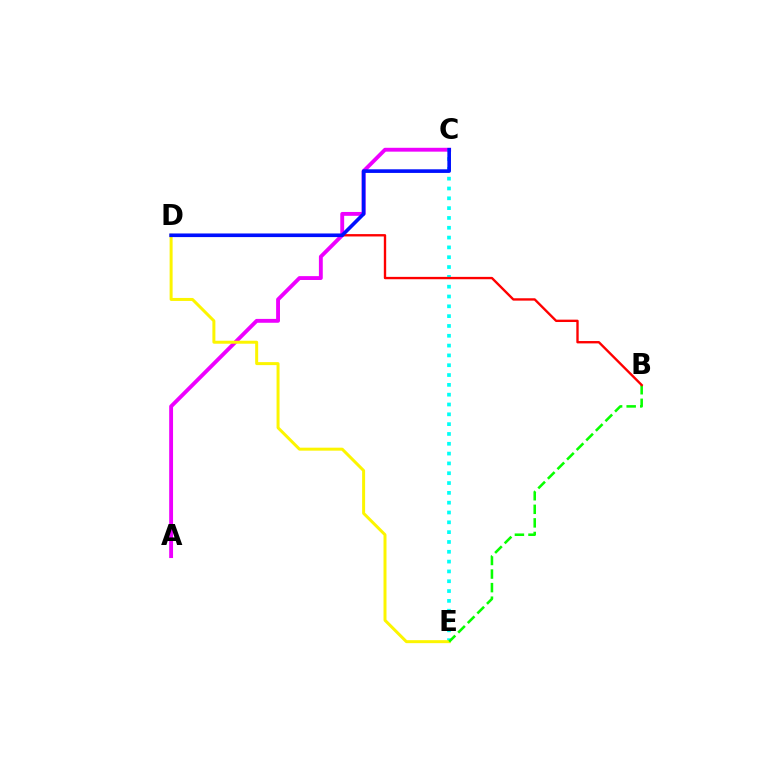{('A', 'C'): [{'color': '#ee00ff', 'line_style': 'solid', 'thickness': 2.78}], ('C', 'E'): [{'color': '#00fff6', 'line_style': 'dotted', 'thickness': 2.67}], ('D', 'E'): [{'color': '#fcf500', 'line_style': 'solid', 'thickness': 2.15}], ('B', 'E'): [{'color': '#08ff00', 'line_style': 'dashed', 'thickness': 1.84}], ('B', 'D'): [{'color': '#ff0000', 'line_style': 'solid', 'thickness': 1.7}], ('C', 'D'): [{'color': '#0010ff', 'line_style': 'solid', 'thickness': 2.61}]}